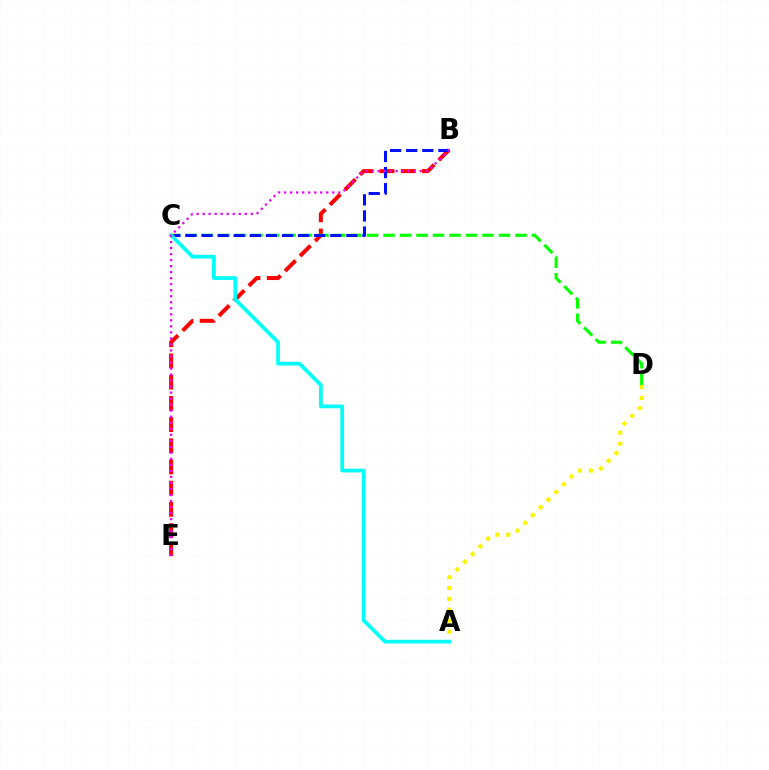{('B', 'E'): [{'color': '#ff0000', 'line_style': 'dashed', 'thickness': 2.88}, {'color': '#ee00ff', 'line_style': 'dotted', 'thickness': 1.64}], ('C', 'D'): [{'color': '#08ff00', 'line_style': 'dashed', 'thickness': 2.24}], ('A', 'D'): [{'color': '#fcf500', 'line_style': 'dotted', 'thickness': 2.97}], ('B', 'C'): [{'color': '#0010ff', 'line_style': 'dashed', 'thickness': 2.19}], ('A', 'C'): [{'color': '#00fff6', 'line_style': 'solid', 'thickness': 2.69}]}